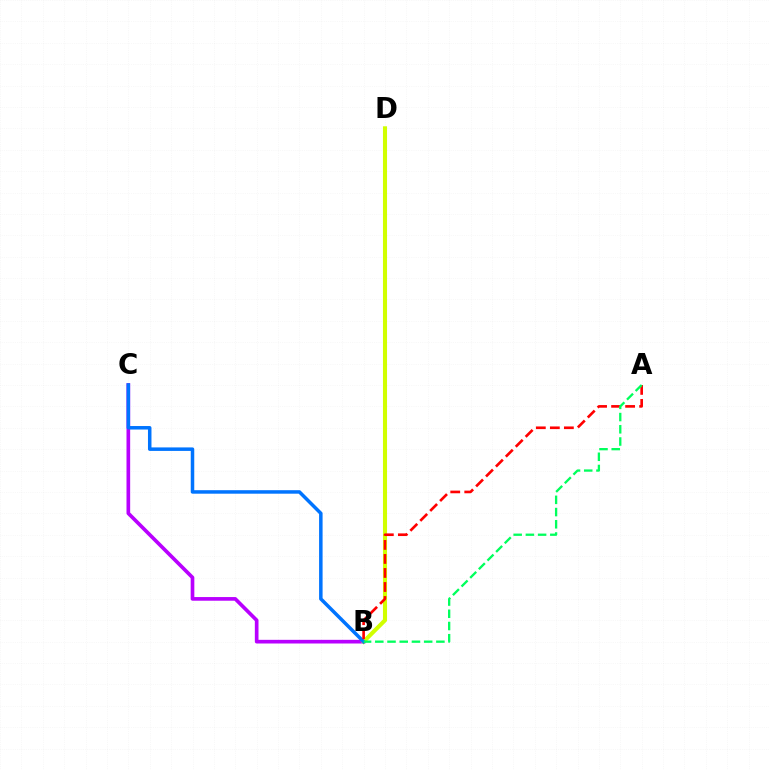{('B', 'C'): [{'color': '#b900ff', 'line_style': 'solid', 'thickness': 2.64}, {'color': '#0074ff', 'line_style': 'solid', 'thickness': 2.52}], ('B', 'D'): [{'color': '#d1ff00', 'line_style': 'solid', 'thickness': 2.94}], ('A', 'B'): [{'color': '#ff0000', 'line_style': 'dashed', 'thickness': 1.9}, {'color': '#00ff5c', 'line_style': 'dashed', 'thickness': 1.66}]}